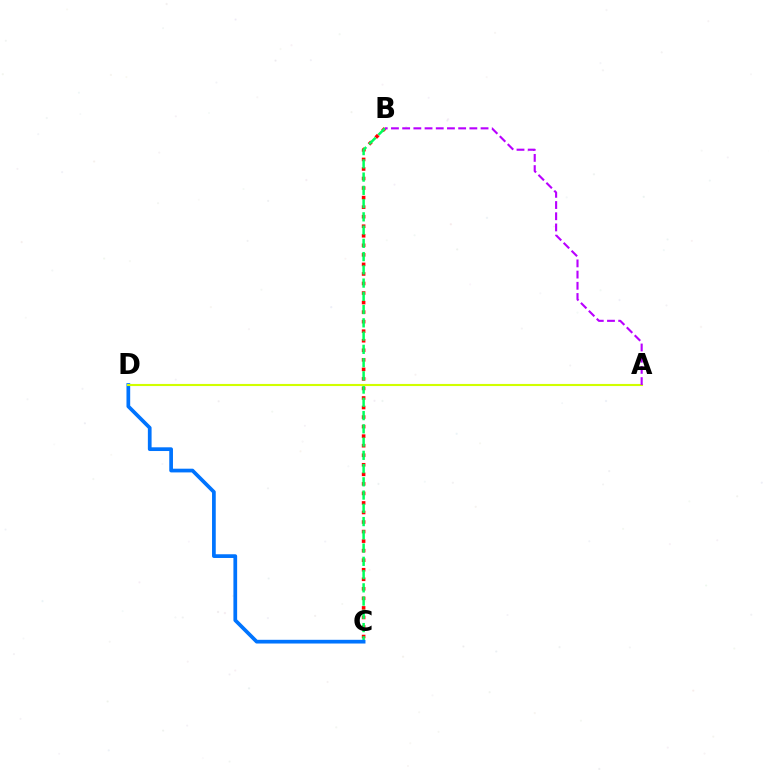{('B', 'C'): [{'color': '#ff0000', 'line_style': 'dotted', 'thickness': 2.59}, {'color': '#00ff5c', 'line_style': 'dashed', 'thickness': 1.8}], ('C', 'D'): [{'color': '#0074ff', 'line_style': 'solid', 'thickness': 2.68}], ('A', 'D'): [{'color': '#d1ff00', 'line_style': 'solid', 'thickness': 1.53}], ('A', 'B'): [{'color': '#b900ff', 'line_style': 'dashed', 'thickness': 1.52}]}